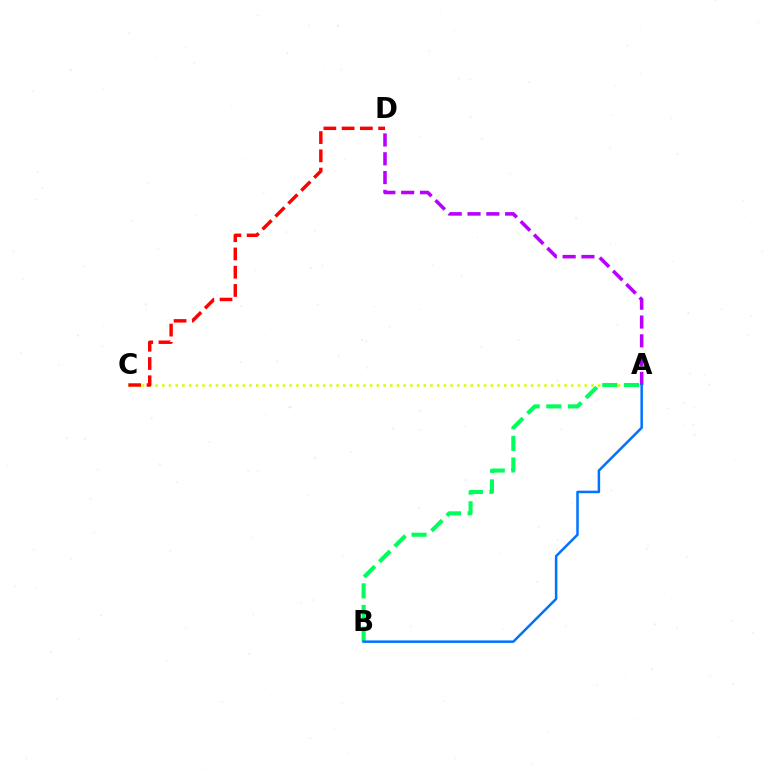{('A', 'C'): [{'color': '#d1ff00', 'line_style': 'dotted', 'thickness': 1.82}], ('C', 'D'): [{'color': '#ff0000', 'line_style': 'dashed', 'thickness': 2.48}], ('A', 'D'): [{'color': '#b900ff', 'line_style': 'dashed', 'thickness': 2.55}], ('A', 'B'): [{'color': '#00ff5c', 'line_style': 'dashed', 'thickness': 2.94}, {'color': '#0074ff', 'line_style': 'solid', 'thickness': 1.81}]}